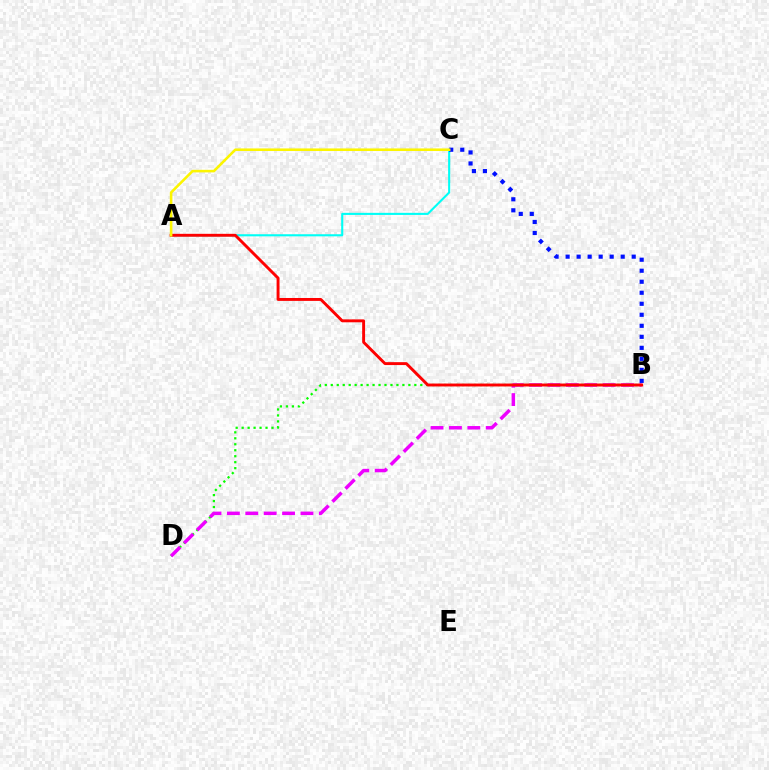{('A', 'C'): [{'color': '#00fff6', 'line_style': 'solid', 'thickness': 1.51}, {'color': '#fcf500', 'line_style': 'solid', 'thickness': 1.86}], ('B', 'C'): [{'color': '#0010ff', 'line_style': 'dotted', 'thickness': 2.99}], ('B', 'D'): [{'color': '#08ff00', 'line_style': 'dotted', 'thickness': 1.62}, {'color': '#ee00ff', 'line_style': 'dashed', 'thickness': 2.5}], ('A', 'B'): [{'color': '#ff0000', 'line_style': 'solid', 'thickness': 2.09}]}